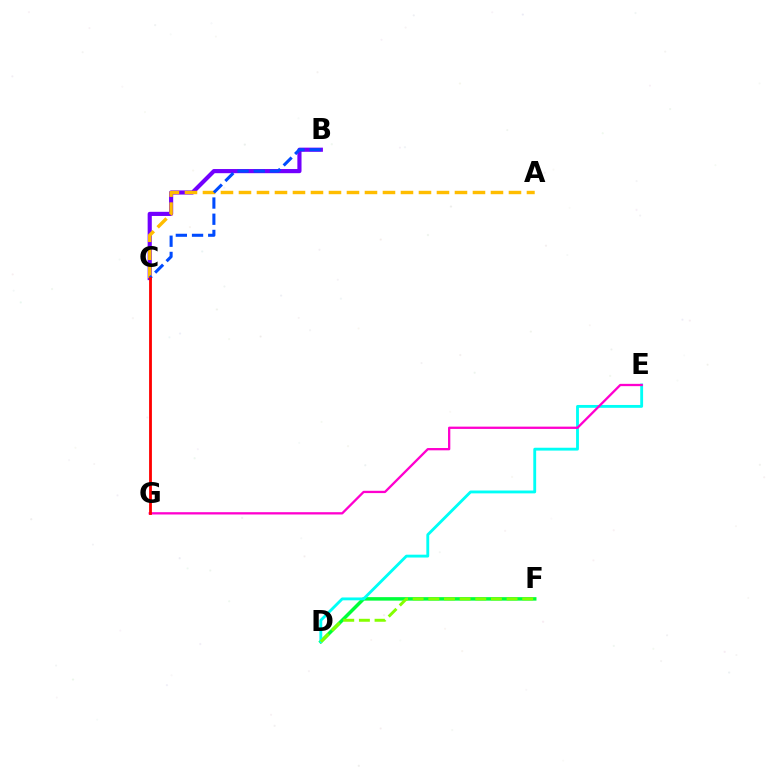{('D', 'F'): [{'color': '#00ff39', 'line_style': 'solid', 'thickness': 2.51}, {'color': '#84ff00', 'line_style': 'dashed', 'thickness': 2.13}], ('D', 'E'): [{'color': '#00fff6', 'line_style': 'solid', 'thickness': 2.05}], ('E', 'G'): [{'color': '#ff00cf', 'line_style': 'solid', 'thickness': 1.65}], ('B', 'C'): [{'color': '#7200ff', 'line_style': 'solid', 'thickness': 2.99}, {'color': '#004bff', 'line_style': 'dashed', 'thickness': 2.2}], ('A', 'C'): [{'color': '#ffbd00', 'line_style': 'dashed', 'thickness': 2.45}], ('C', 'G'): [{'color': '#ff0000', 'line_style': 'solid', 'thickness': 2.03}]}